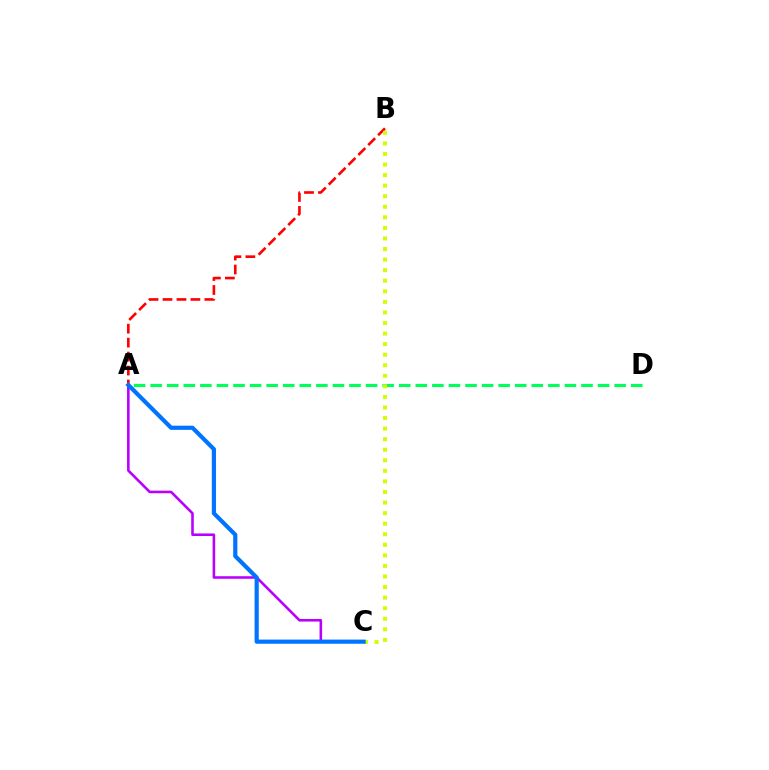{('A', 'B'): [{'color': '#ff0000', 'line_style': 'dashed', 'thickness': 1.9}], ('A', 'C'): [{'color': '#b900ff', 'line_style': 'solid', 'thickness': 1.86}, {'color': '#0074ff', 'line_style': 'solid', 'thickness': 3.0}], ('A', 'D'): [{'color': '#00ff5c', 'line_style': 'dashed', 'thickness': 2.25}], ('B', 'C'): [{'color': '#d1ff00', 'line_style': 'dotted', 'thickness': 2.87}]}